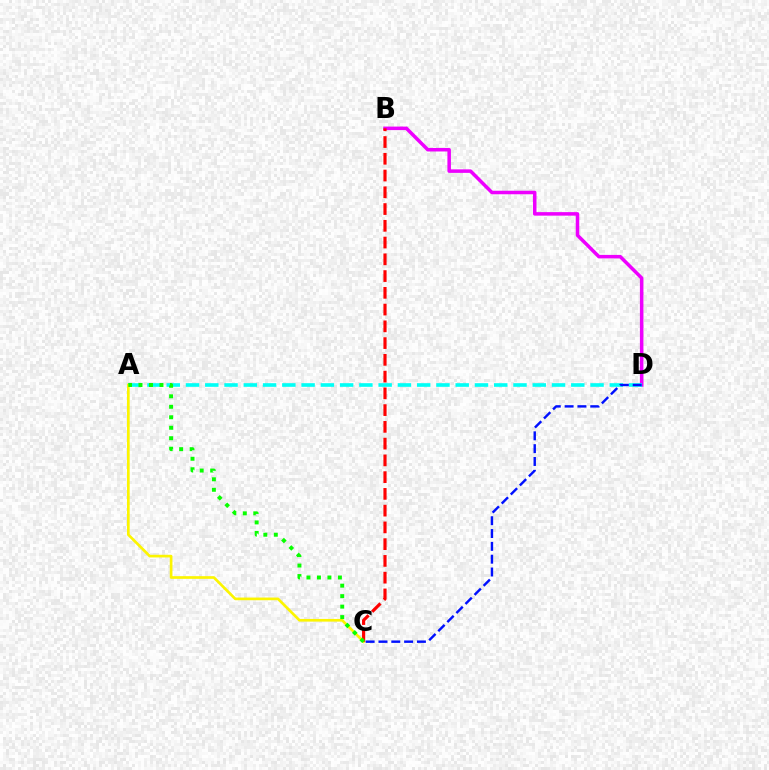{('B', 'D'): [{'color': '#ee00ff', 'line_style': 'solid', 'thickness': 2.53}], ('A', 'D'): [{'color': '#00fff6', 'line_style': 'dashed', 'thickness': 2.62}], ('A', 'C'): [{'color': '#fcf500', 'line_style': 'solid', 'thickness': 1.93}, {'color': '#08ff00', 'line_style': 'dotted', 'thickness': 2.85}], ('B', 'C'): [{'color': '#ff0000', 'line_style': 'dashed', 'thickness': 2.28}], ('C', 'D'): [{'color': '#0010ff', 'line_style': 'dashed', 'thickness': 1.74}]}